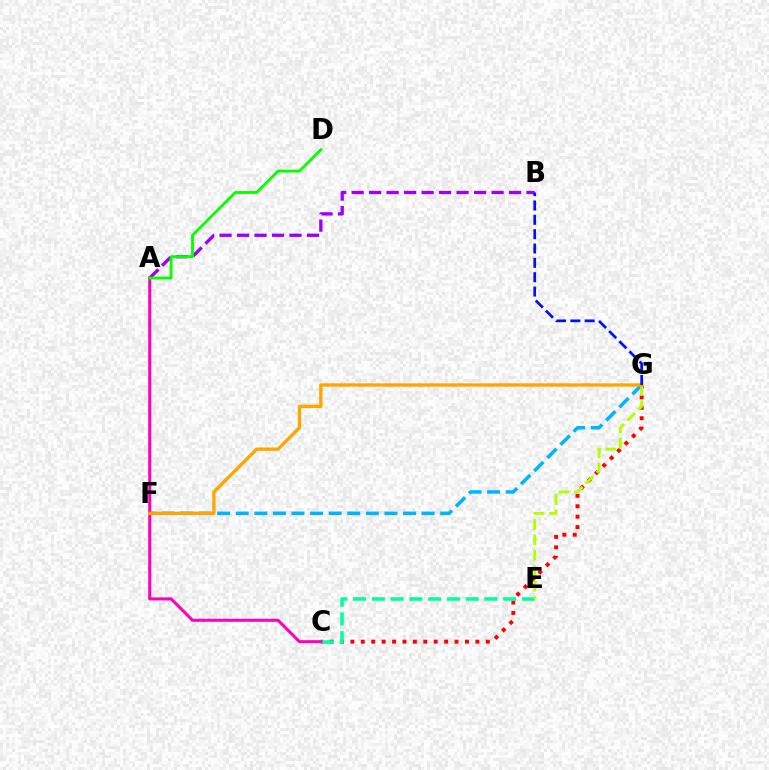{('C', 'G'): [{'color': '#ff0000', 'line_style': 'dotted', 'thickness': 2.83}], ('F', 'G'): [{'color': '#00b5ff', 'line_style': 'dashed', 'thickness': 2.53}, {'color': '#ffa500', 'line_style': 'solid', 'thickness': 2.41}], ('C', 'E'): [{'color': '#00ff9d', 'line_style': 'dashed', 'thickness': 2.55}], ('E', 'G'): [{'color': '#b3ff00', 'line_style': 'dashed', 'thickness': 2.1}], ('A', 'B'): [{'color': '#9b00ff', 'line_style': 'dashed', 'thickness': 2.38}], ('A', 'C'): [{'color': '#ff00bd', 'line_style': 'solid', 'thickness': 2.19}], ('B', 'G'): [{'color': '#0010ff', 'line_style': 'dashed', 'thickness': 1.95}], ('A', 'D'): [{'color': '#08ff00', 'line_style': 'solid', 'thickness': 2.05}]}